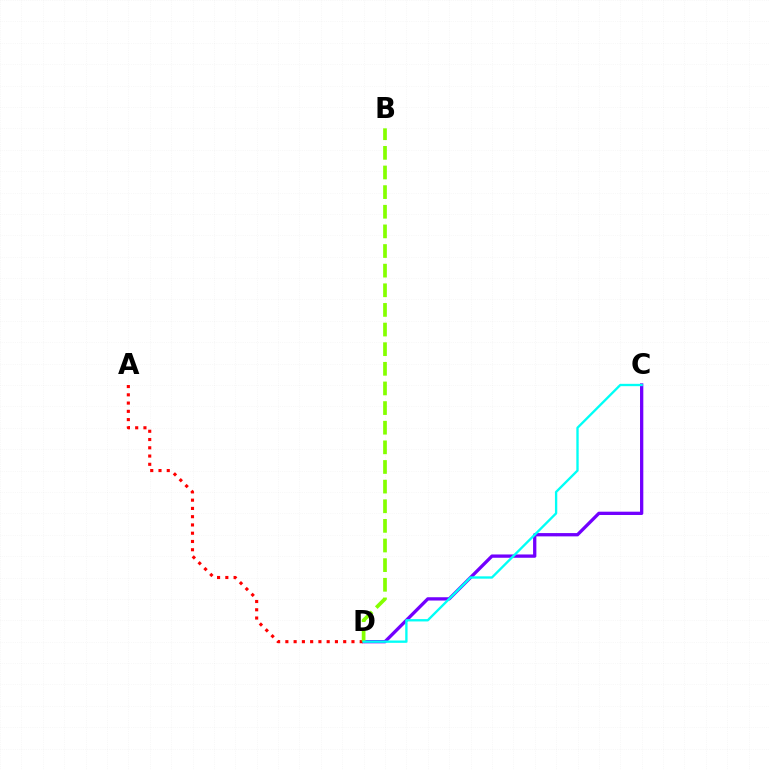{('C', 'D'): [{'color': '#7200ff', 'line_style': 'solid', 'thickness': 2.38}, {'color': '#00fff6', 'line_style': 'solid', 'thickness': 1.68}], ('A', 'D'): [{'color': '#ff0000', 'line_style': 'dotted', 'thickness': 2.24}], ('B', 'D'): [{'color': '#84ff00', 'line_style': 'dashed', 'thickness': 2.67}]}